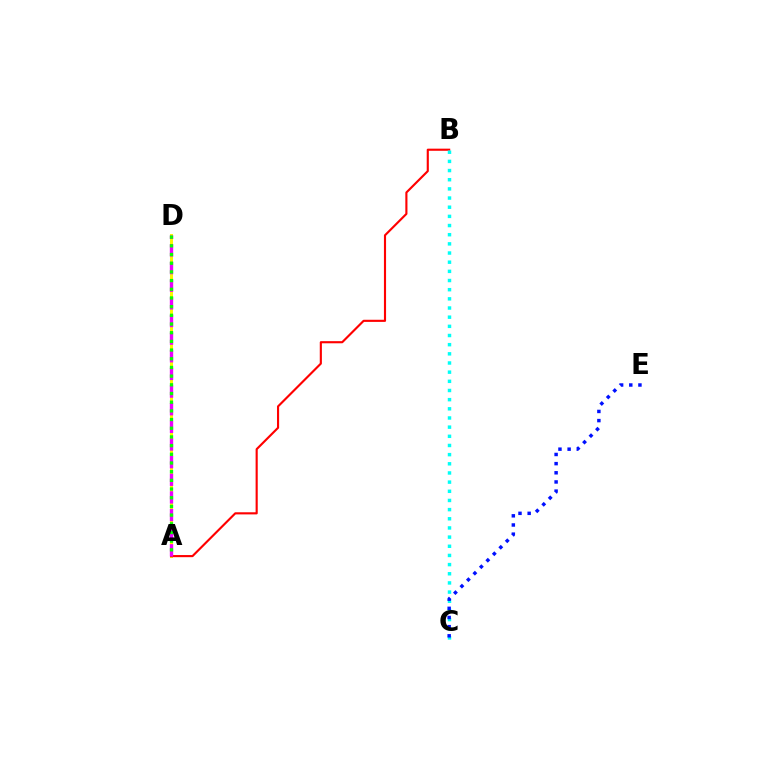{('A', 'D'): [{'color': '#fcf500', 'line_style': 'solid', 'thickness': 2.18}, {'color': '#ee00ff', 'line_style': 'dashed', 'thickness': 2.4}, {'color': '#08ff00', 'line_style': 'dotted', 'thickness': 2.36}], ('A', 'B'): [{'color': '#ff0000', 'line_style': 'solid', 'thickness': 1.54}], ('B', 'C'): [{'color': '#00fff6', 'line_style': 'dotted', 'thickness': 2.49}], ('C', 'E'): [{'color': '#0010ff', 'line_style': 'dotted', 'thickness': 2.49}]}